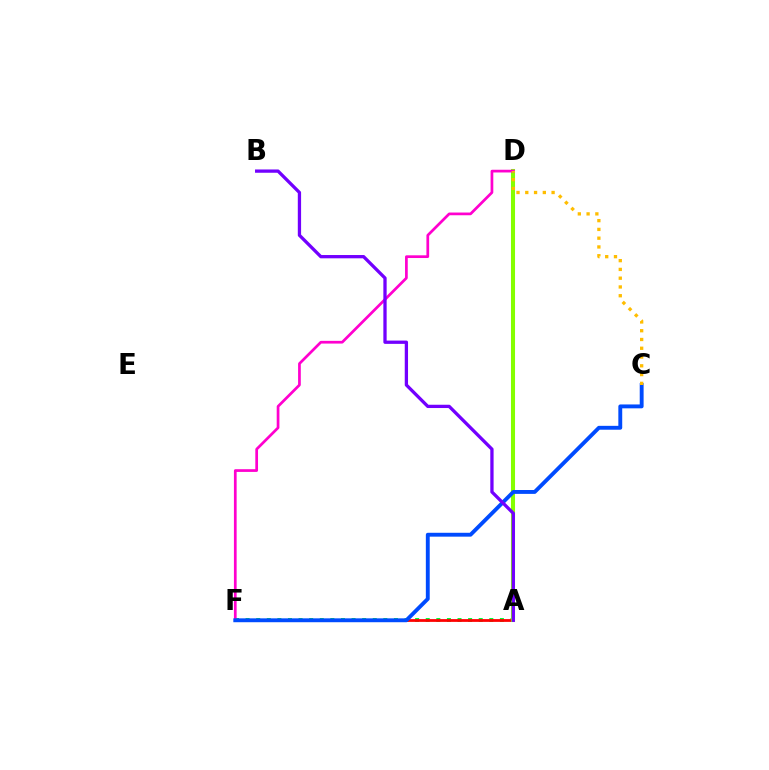{('A', 'F'): [{'color': '#00ff39', 'line_style': 'dotted', 'thickness': 2.88}, {'color': '#ff0000', 'line_style': 'solid', 'thickness': 1.99}], ('A', 'D'): [{'color': '#00fff6', 'line_style': 'dashed', 'thickness': 2.02}, {'color': '#84ff00', 'line_style': 'solid', 'thickness': 2.93}], ('D', 'F'): [{'color': '#ff00cf', 'line_style': 'solid', 'thickness': 1.96}], ('C', 'F'): [{'color': '#004bff', 'line_style': 'solid', 'thickness': 2.79}], ('C', 'D'): [{'color': '#ffbd00', 'line_style': 'dotted', 'thickness': 2.38}], ('A', 'B'): [{'color': '#7200ff', 'line_style': 'solid', 'thickness': 2.37}]}